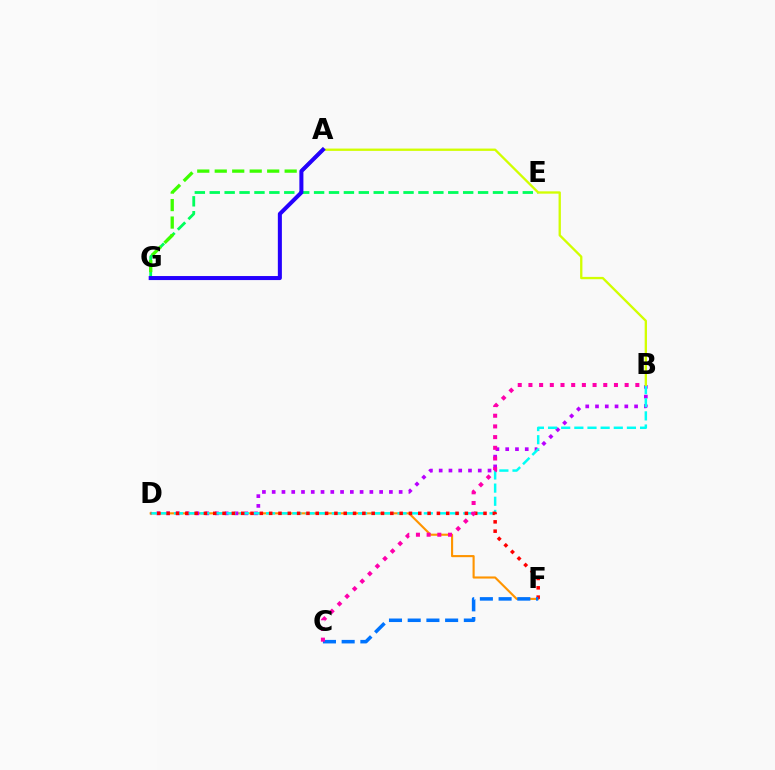{('D', 'F'): [{'color': '#ff9400', 'line_style': 'solid', 'thickness': 1.53}, {'color': '#ff0000', 'line_style': 'dotted', 'thickness': 2.53}], ('E', 'G'): [{'color': '#00ff5c', 'line_style': 'dashed', 'thickness': 2.03}], ('B', 'D'): [{'color': '#b900ff', 'line_style': 'dotted', 'thickness': 2.65}, {'color': '#00fff6', 'line_style': 'dashed', 'thickness': 1.79}], ('A', 'G'): [{'color': '#3dff00', 'line_style': 'dashed', 'thickness': 2.37}, {'color': '#2500ff', 'line_style': 'solid', 'thickness': 2.9}], ('C', 'F'): [{'color': '#0074ff', 'line_style': 'dashed', 'thickness': 2.54}], ('A', 'B'): [{'color': '#d1ff00', 'line_style': 'solid', 'thickness': 1.67}], ('B', 'C'): [{'color': '#ff00ac', 'line_style': 'dotted', 'thickness': 2.9}]}